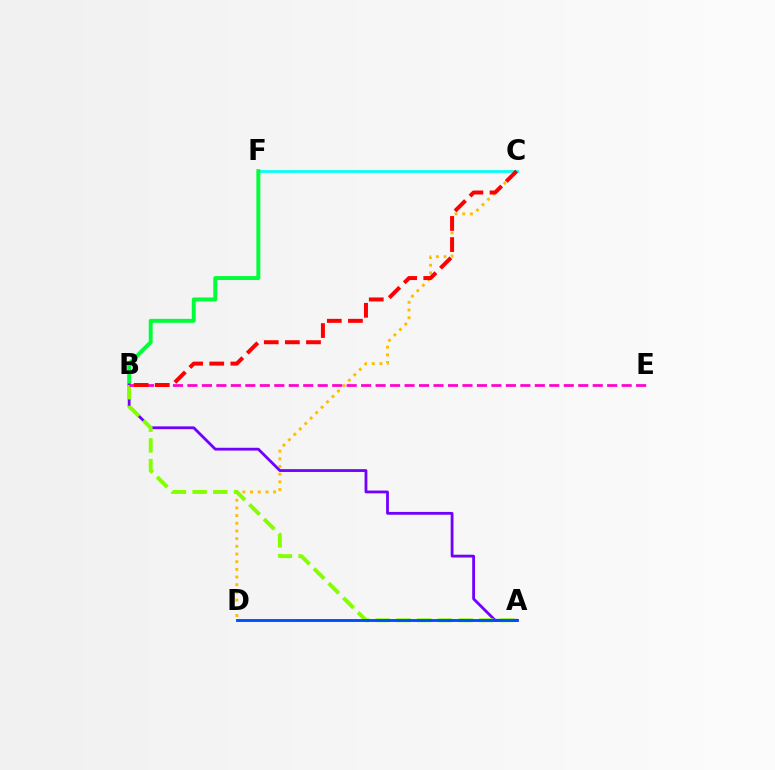{('C', 'D'): [{'color': '#ffbd00', 'line_style': 'dotted', 'thickness': 2.09}], ('C', 'F'): [{'color': '#00fff6', 'line_style': 'solid', 'thickness': 1.96}], ('B', 'F'): [{'color': '#00ff39', 'line_style': 'solid', 'thickness': 2.83}], ('A', 'B'): [{'color': '#7200ff', 'line_style': 'solid', 'thickness': 2.01}, {'color': '#84ff00', 'line_style': 'dashed', 'thickness': 2.81}], ('B', 'E'): [{'color': '#ff00cf', 'line_style': 'dashed', 'thickness': 1.97}], ('A', 'D'): [{'color': '#004bff', 'line_style': 'solid', 'thickness': 2.06}], ('B', 'C'): [{'color': '#ff0000', 'line_style': 'dashed', 'thickness': 2.87}]}